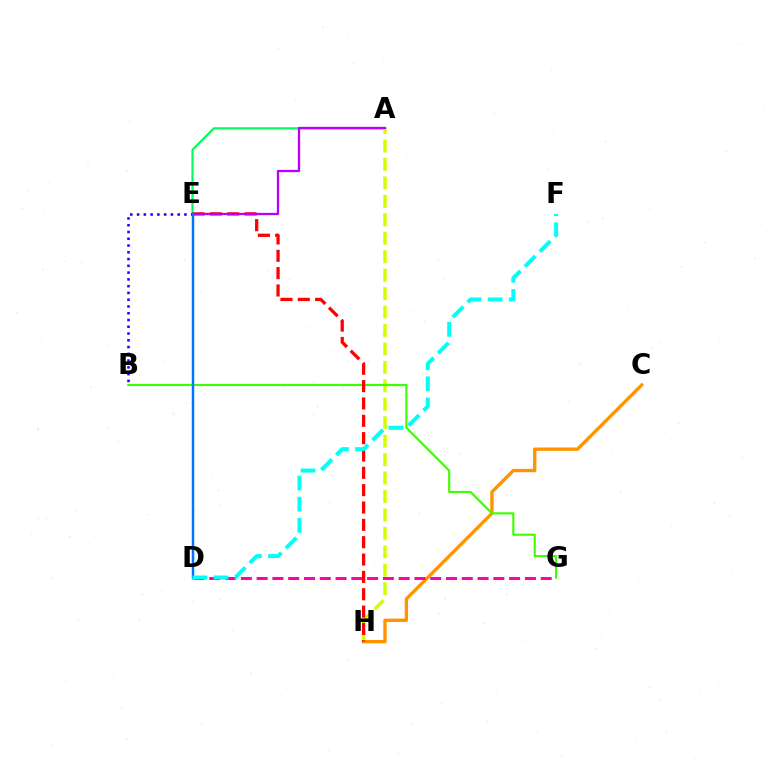{('A', 'E'): [{'color': '#00ff5c', 'line_style': 'solid', 'thickness': 1.6}, {'color': '#b900ff', 'line_style': 'solid', 'thickness': 1.64}], ('B', 'E'): [{'color': '#2500ff', 'line_style': 'dotted', 'thickness': 1.84}], ('C', 'H'): [{'color': '#ff9400', 'line_style': 'solid', 'thickness': 2.42}], ('D', 'G'): [{'color': '#ff00ac', 'line_style': 'dashed', 'thickness': 2.14}], ('A', 'H'): [{'color': '#d1ff00', 'line_style': 'dashed', 'thickness': 2.51}], ('B', 'G'): [{'color': '#3dff00', 'line_style': 'solid', 'thickness': 1.54}], ('E', 'H'): [{'color': '#ff0000', 'line_style': 'dashed', 'thickness': 2.36}], ('D', 'E'): [{'color': '#0074ff', 'line_style': 'solid', 'thickness': 1.78}], ('D', 'F'): [{'color': '#00fff6', 'line_style': 'dashed', 'thickness': 2.87}]}